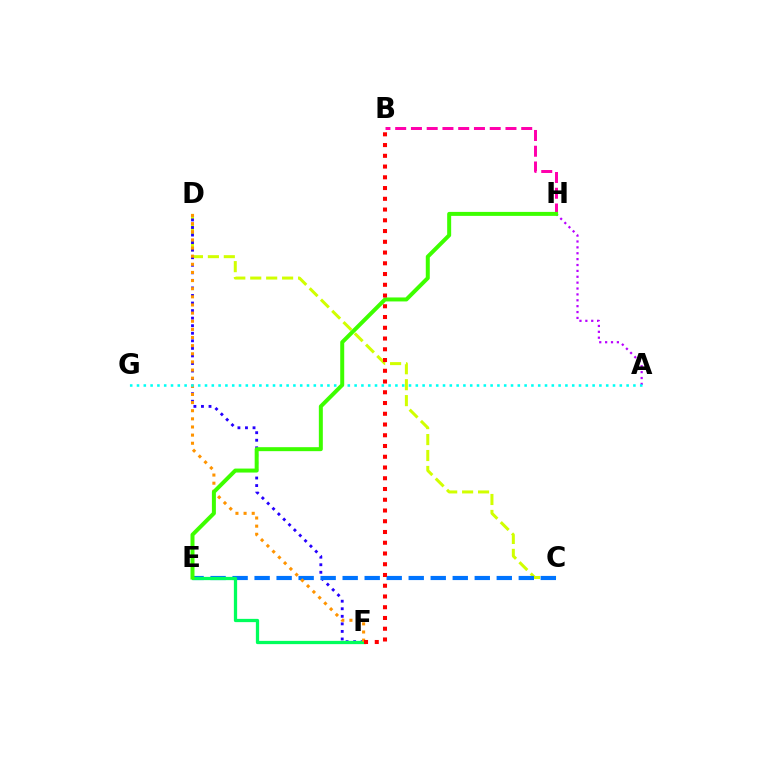{('C', 'D'): [{'color': '#d1ff00', 'line_style': 'dashed', 'thickness': 2.16}], ('D', 'F'): [{'color': '#2500ff', 'line_style': 'dotted', 'thickness': 2.05}, {'color': '#ff9400', 'line_style': 'dotted', 'thickness': 2.21}], ('C', 'E'): [{'color': '#0074ff', 'line_style': 'dashed', 'thickness': 2.99}], ('E', 'F'): [{'color': '#00ff5c', 'line_style': 'solid', 'thickness': 2.35}], ('A', 'H'): [{'color': '#b900ff', 'line_style': 'dotted', 'thickness': 1.6}], ('B', 'H'): [{'color': '#ff00ac', 'line_style': 'dashed', 'thickness': 2.14}], ('A', 'G'): [{'color': '#00fff6', 'line_style': 'dotted', 'thickness': 1.85}], ('E', 'H'): [{'color': '#3dff00', 'line_style': 'solid', 'thickness': 2.87}], ('B', 'F'): [{'color': '#ff0000', 'line_style': 'dotted', 'thickness': 2.92}]}